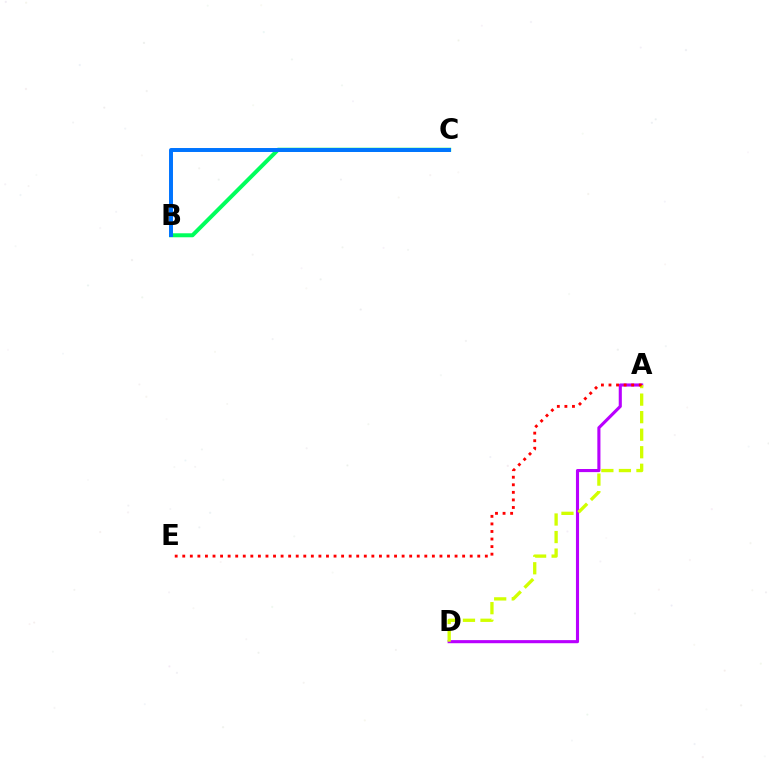{('B', 'C'): [{'color': '#00ff5c', 'line_style': 'solid', 'thickness': 2.87}, {'color': '#0074ff', 'line_style': 'solid', 'thickness': 2.85}], ('A', 'D'): [{'color': '#b900ff', 'line_style': 'solid', 'thickness': 2.23}, {'color': '#d1ff00', 'line_style': 'dashed', 'thickness': 2.38}], ('A', 'E'): [{'color': '#ff0000', 'line_style': 'dotted', 'thickness': 2.06}]}